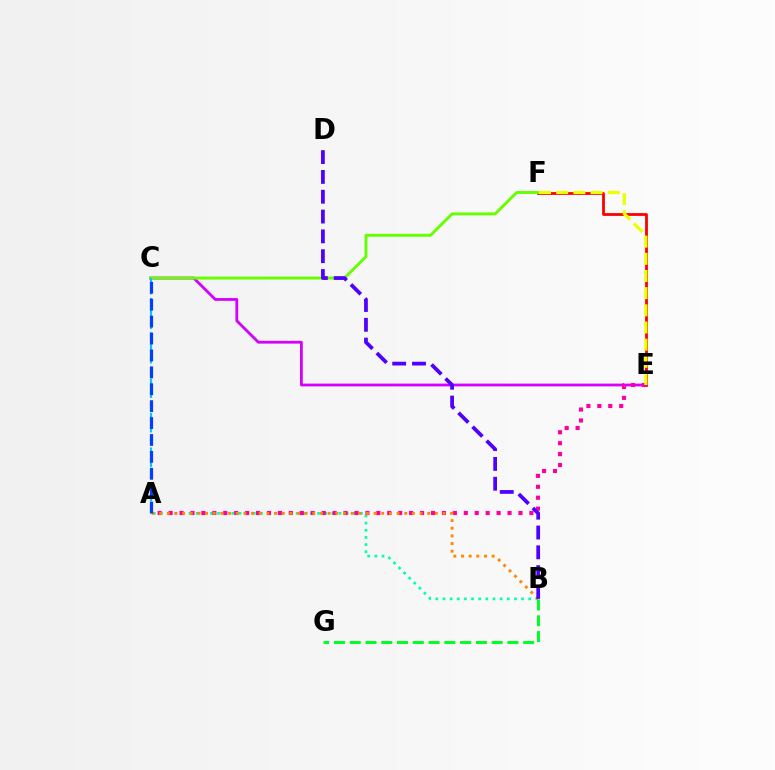{('E', 'F'): [{'color': '#ff0000', 'line_style': 'solid', 'thickness': 2.01}, {'color': '#eeff00', 'line_style': 'dashed', 'thickness': 2.33}], ('A', 'B'): [{'color': '#00ffaf', 'line_style': 'dotted', 'thickness': 1.94}, {'color': '#ff8800', 'line_style': 'dotted', 'thickness': 2.08}], ('C', 'E'): [{'color': '#d600ff', 'line_style': 'solid', 'thickness': 2.01}], ('C', 'F'): [{'color': '#66ff00', 'line_style': 'solid', 'thickness': 2.1}], ('A', 'E'): [{'color': '#ff00a0', 'line_style': 'dotted', 'thickness': 2.97}], ('B', 'G'): [{'color': '#00ff27', 'line_style': 'dashed', 'thickness': 2.14}], ('A', 'C'): [{'color': '#00c7ff', 'line_style': 'dashed', 'thickness': 1.56}, {'color': '#003fff', 'line_style': 'dashed', 'thickness': 2.3}], ('B', 'D'): [{'color': '#4f00ff', 'line_style': 'dashed', 'thickness': 2.69}]}